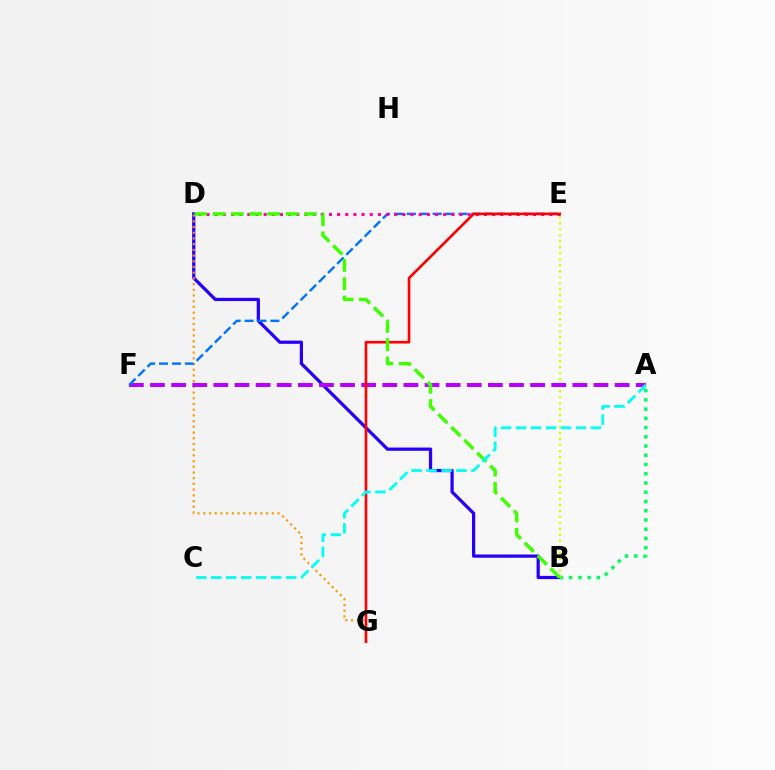{('B', 'D'): [{'color': '#2500ff', 'line_style': 'solid', 'thickness': 2.33}, {'color': '#3dff00', 'line_style': 'dashed', 'thickness': 2.48}], ('A', 'B'): [{'color': '#00ff5c', 'line_style': 'dotted', 'thickness': 2.51}], ('D', 'G'): [{'color': '#ff9400', 'line_style': 'dotted', 'thickness': 1.55}], ('B', 'E'): [{'color': '#d1ff00', 'line_style': 'dotted', 'thickness': 1.63}], ('A', 'F'): [{'color': '#b900ff', 'line_style': 'dashed', 'thickness': 2.87}], ('E', 'F'): [{'color': '#0074ff', 'line_style': 'dashed', 'thickness': 1.75}], ('D', 'E'): [{'color': '#ff00ac', 'line_style': 'dotted', 'thickness': 2.22}], ('E', 'G'): [{'color': '#ff0000', 'line_style': 'solid', 'thickness': 1.89}], ('A', 'C'): [{'color': '#00fff6', 'line_style': 'dashed', 'thickness': 2.03}]}